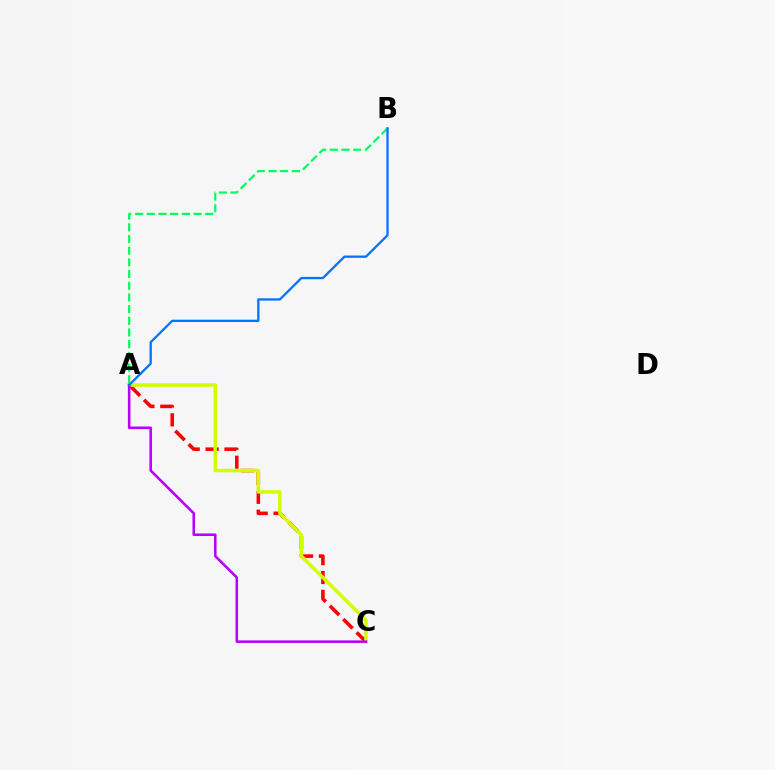{('A', 'B'): [{'color': '#00ff5c', 'line_style': 'dashed', 'thickness': 1.59}, {'color': '#0074ff', 'line_style': 'solid', 'thickness': 1.65}], ('A', 'C'): [{'color': '#ff0000', 'line_style': 'dashed', 'thickness': 2.56}, {'color': '#d1ff00', 'line_style': 'solid', 'thickness': 2.52}, {'color': '#b900ff', 'line_style': 'solid', 'thickness': 1.85}]}